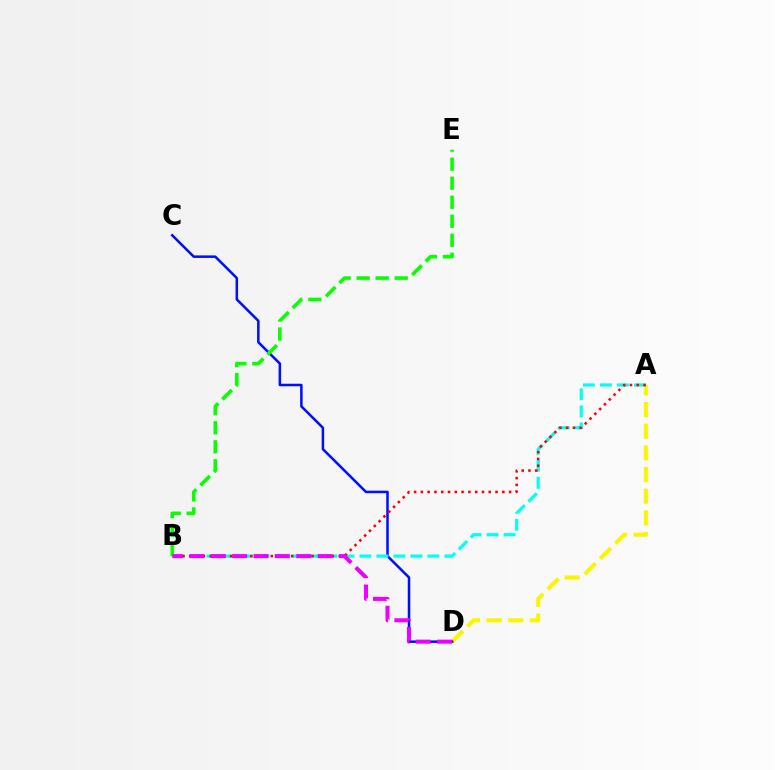{('A', 'D'): [{'color': '#fcf500', 'line_style': 'dashed', 'thickness': 2.94}], ('C', 'D'): [{'color': '#0010ff', 'line_style': 'solid', 'thickness': 1.82}], ('B', 'E'): [{'color': '#08ff00', 'line_style': 'dashed', 'thickness': 2.58}], ('A', 'B'): [{'color': '#00fff6', 'line_style': 'dashed', 'thickness': 2.31}, {'color': '#ff0000', 'line_style': 'dotted', 'thickness': 1.84}], ('B', 'D'): [{'color': '#ee00ff', 'line_style': 'dashed', 'thickness': 2.9}]}